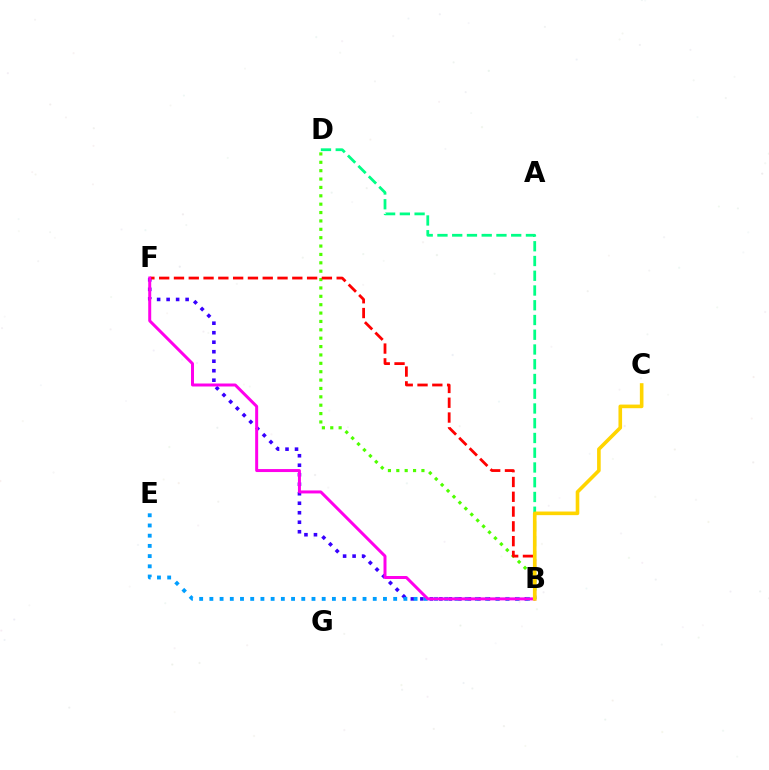{('B', 'F'): [{'color': '#3700ff', 'line_style': 'dotted', 'thickness': 2.58}, {'color': '#ff0000', 'line_style': 'dashed', 'thickness': 2.01}, {'color': '#ff00ed', 'line_style': 'solid', 'thickness': 2.15}], ('B', 'E'): [{'color': '#009eff', 'line_style': 'dotted', 'thickness': 2.77}], ('B', 'D'): [{'color': '#4fff00', 'line_style': 'dotted', 'thickness': 2.28}, {'color': '#00ff86', 'line_style': 'dashed', 'thickness': 2.0}], ('B', 'C'): [{'color': '#ffd500', 'line_style': 'solid', 'thickness': 2.6}]}